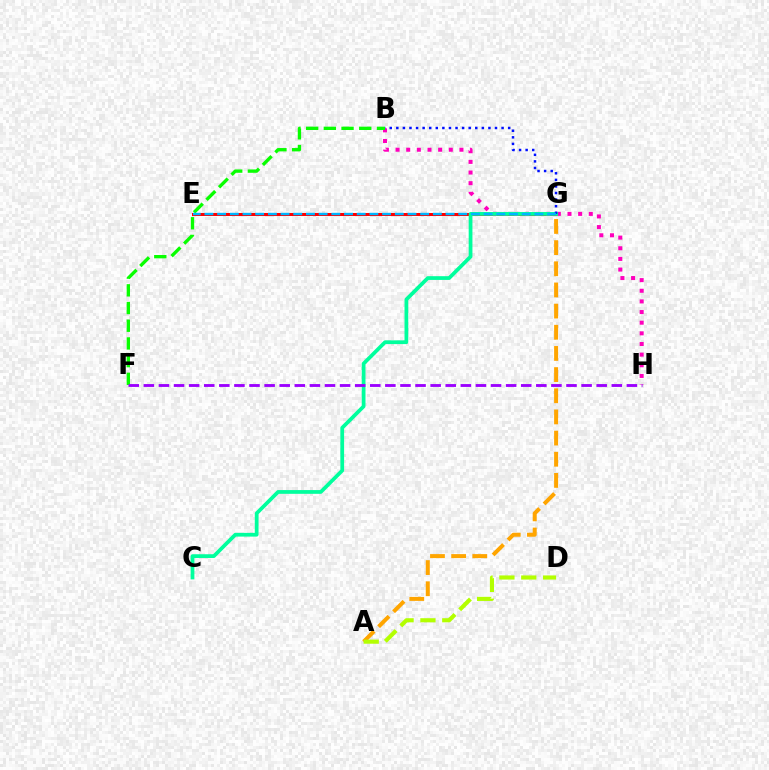{('E', 'G'): [{'color': '#ff0000', 'line_style': 'solid', 'thickness': 2.16}, {'color': '#00b5ff', 'line_style': 'dashed', 'thickness': 1.72}], ('B', 'H'): [{'color': '#ff00bd', 'line_style': 'dotted', 'thickness': 2.89}], ('B', 'F'): [{'color': '#08ff00', 'line_style': 'dashed', 'thickness': 2.4}], ('C', 'G'): [{'color': '#00ff9d', 'line_style': 'solid', 'thickness': 2.7}], ('B', 'G'): [{'color': '#0010ff', 'line_style': 'dotted', 'thickness': 1.79}], ('A', 'G'): [{'color': '#ffa500', 'line_style': 'dashed', 'thickness': 2.87}], ('F', 'H'): [{'color': '#9b00ff', 'line_style': 'dashed', 'thickness': 2.05}], ('A', 'D'): [{'color': '#b3ff00', 'line_style': 'dashed', 'thickness': 2.97}]}